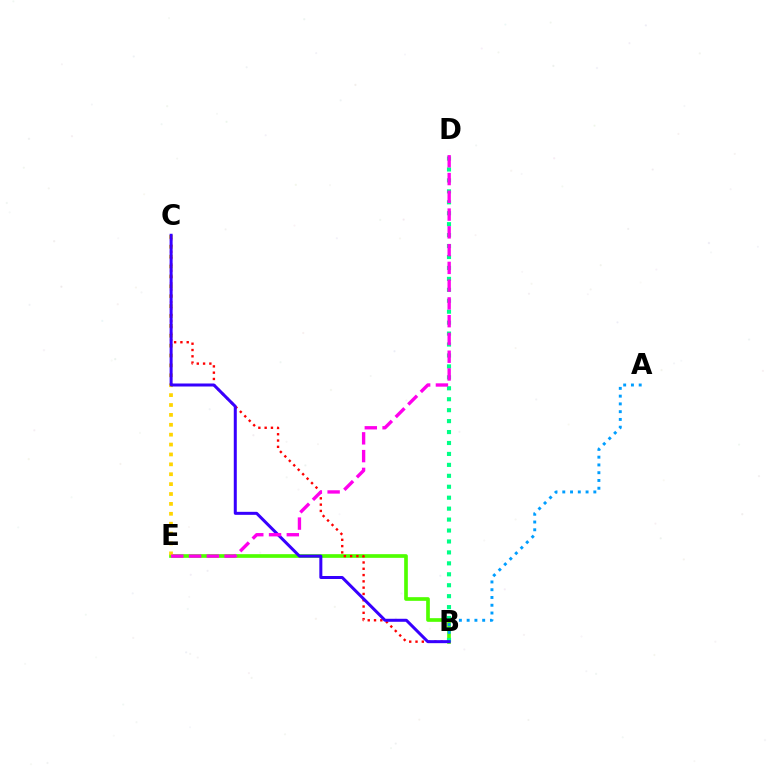{('B', 'E'): [{'color': '#4fff00', 'line_style': 'solid', 'thickness': 2.64}], ('C', 'E'): [{'color': '#ffd500', 'line_style': 'dotted', 'thickness': 2.69}], ('B', 'C'): [{'color': '#ff0000', 'line_style': 'dotted', 'thickness': 1.71}, {'color': '#3700ff', 'line_style': 'solid', 'thickness': 2.17}], ('A', 'B'): [{'color': '#009eff', 'line_style': 'dotted', 'thickness': 2.11}], ('B', 'D'): [{'color': '#00ff86', 'line_style': 'dotted', 'thickness': 2.97}], ('D', 'E'): [{'color': '#ff00ed', 'line_style': 'dashed', 'thickness': 2.41}]}